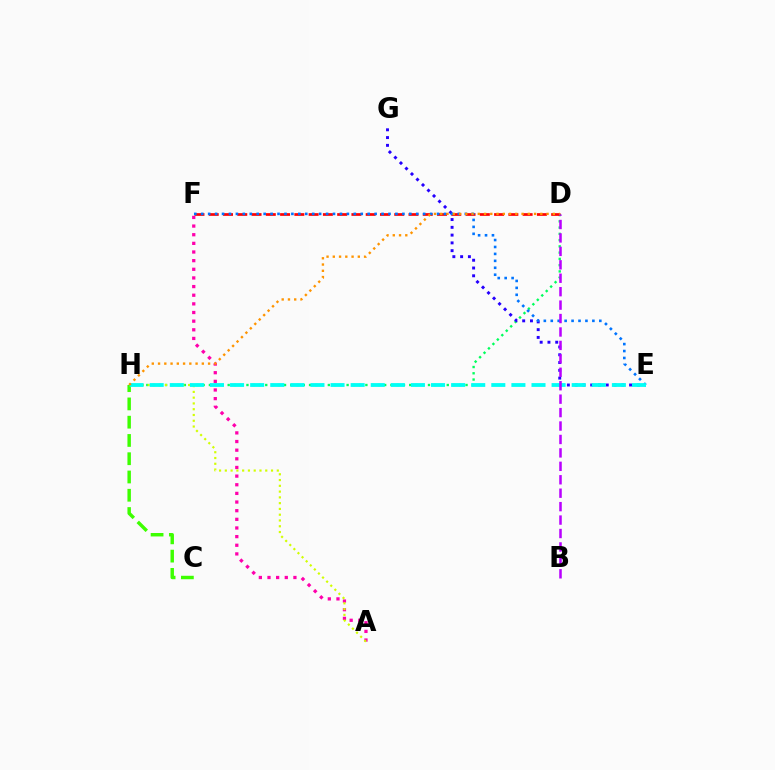{('D', 'H'): [{'color': '#00ff5c', 'line_style': 'dotted', 'thickness': 1.7}, {'color': '#ff9400', 'line_style': 'dotted', 'thickness': 1.7}], ('C', 'H'): [{'color': '#3dff00', 'line_style': 'dashed', 'thickness': 2.48}], ('D', 'F'): [{'color': '#ff0000', 'line_style': 'dashed', 'thickness': 1.94}], ('E', 'G'): [{'color': '#2500ff', 'line_style': 'dotted', 'thickness': 2.11}], ('A', 'F'): [{'color': '#ff00ac', 'line_style': 'dotted', 'thickness': 2.35}], ('A', 'H'): [{'color': '#d1ff00', 'line_style': 'dotted', 'thickness': 1.57}], ('E', 'F'): [{'color': '#0074ff', 'line_style': 'dotted', 'thickness': 1.88}], ('E', 'H'): [{'color': '#00fff6', 'line_style': 'dashed', 'thickness': 2.73}], ('B', 'D'): [{'color': '#b900ff', 'line_style': 'dashed', 'thickness': 1.83}]}